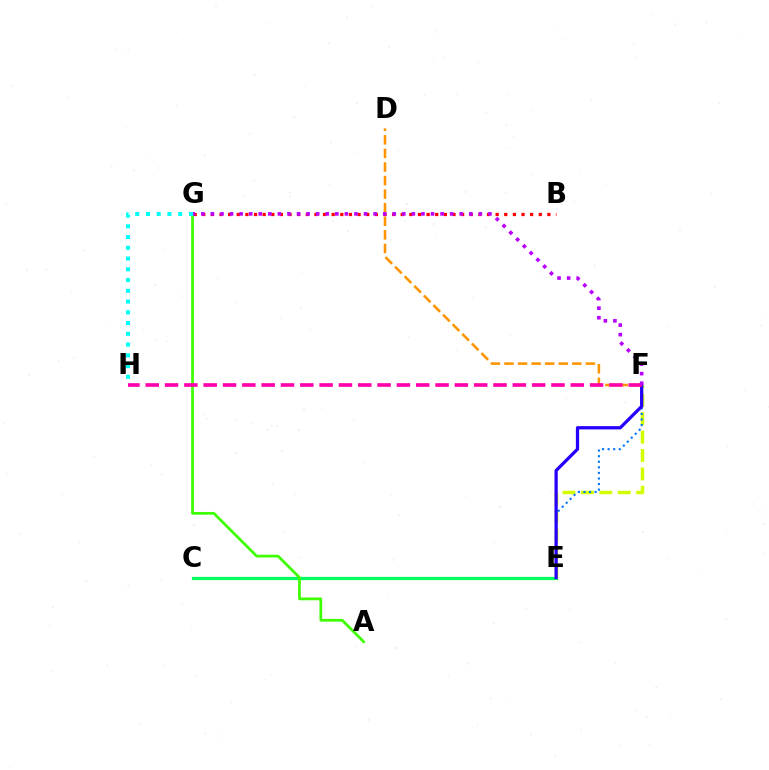{('D', 'F'): [{'color': '#ff9400', 'line_style': 'dashed', 'thickness': 1.84}], ('C', 'E'): [{'color': '#00ff5c', 'line_style': 'solid', 'thickness': 2.33}], ('E', 'F'): [{'color': '#d1ff00', 'line_style': 'dashed', 'thickness': 2.5}, {'color': '#0074ff', 'line_style': 'dotted', 'thickness': 1.52}, {'color': '#2500ff', 'line_style': 'solid', 'thickness': 2.34}], ('B', 'G'): [{'color': '#ff0000', 'line_style': 'dotted', 'thickness': 2.34}], ('A', 'G'): [{'color': '#3dff00', 'line_style': 'solid', 'thickness': 1.96}], ('F', 'H'): [{'color': '#ff00ac', 'line_style': 'dashed', 'thickness': 2.62}], ('F', 'G'): [{'color': '#b900ff', 'line_style': 'dotted', 'thickness': 2.6}], ('G', 'H'): [{'color': '#00fff6', 'line_style': 'dotted', 'thickness': 2.92}]}